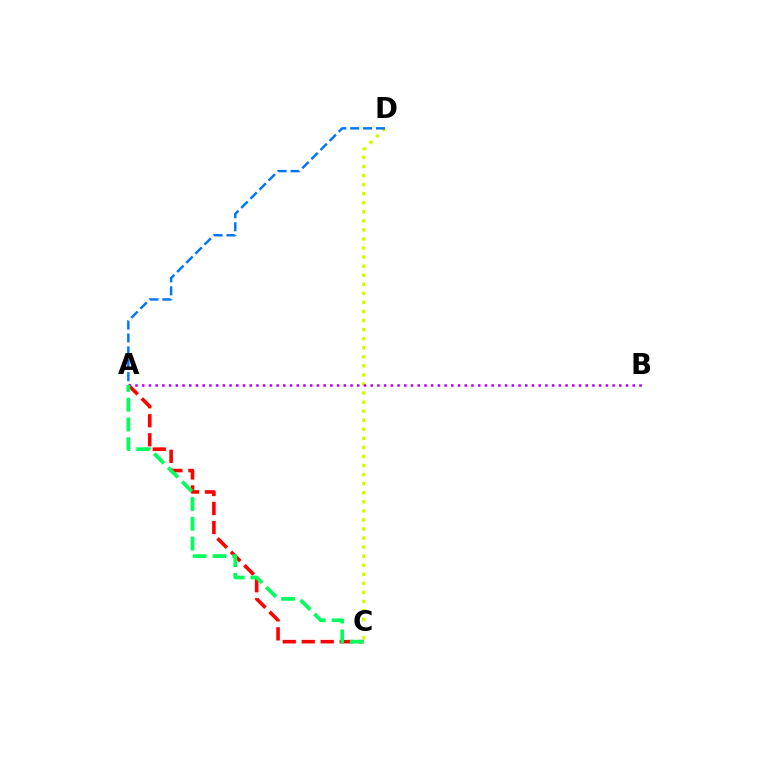{('A', 'C'): [{'color': '#ff0000', 'line_style': 'dashed', 'thickness': 2.58}, {'color': '#00ff5c', 'line_style': 'dashed', 'thickness': 2.69}], ('C', 'D'): [{'color': '#d1ff00', 'line_style': 'dotted', 'thickness': 2.46}], ('A', 'B'): [{'color': '#b900ff', 'line_style': 'dotted', 'thickness': 1.83}], ('A', 'D'): [{'color': '#0074ff', 'line_style': 'dashed', 'thickness': 1.75}]}